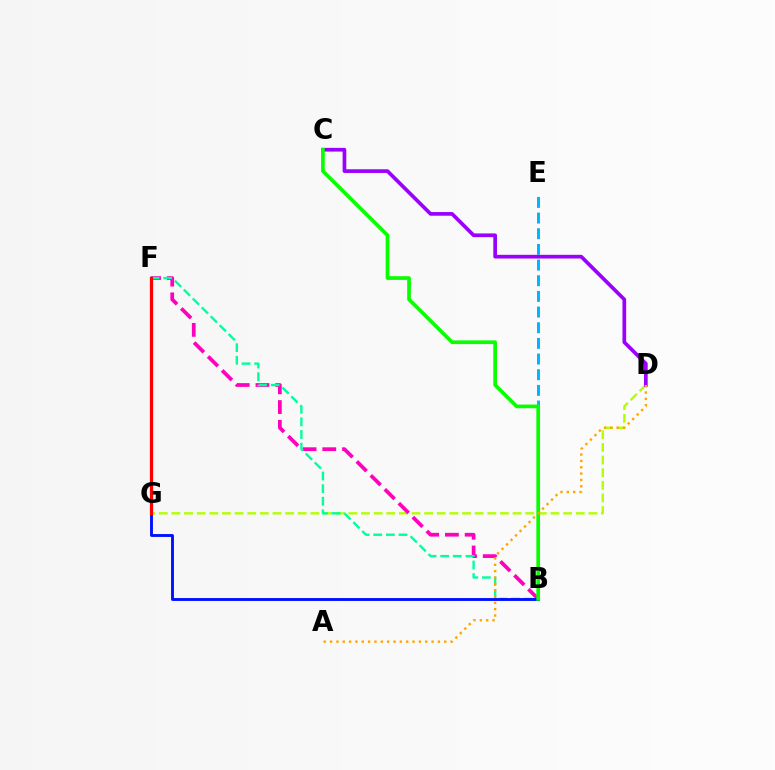{('D', 'G'): [{'color': '#b3ff00', 'line_style': 'dashed', 'thickness': 1.72}], ('B', 'F'): [{'color': '#ff00bd', 'line_style': 'dashed', 'thickness': 2.68}, {'color': '#00ff9d', 'line_style': 'dashed', 'thickness': 1.71}], ('C', 'D'): [{'color': '#9b00ff', 'line_style': 'solid', 'thickness': 2.66}], ('B', 'E'): [{'color': '#00b5ff', 'line_style': 'dashed', 'thickness': 2.13}], ('B', 'G'): [{'color': '#0010ff', 'line_style': 'solid', 'thickness': 2.07}], ('F', 'G'): [{'color': '#ff0000', 'line_style': 'solid', 'thickness': 2.33}], ('B', 'C'): [{'color': '#08ff00', 'line_style': 'solid', 'thickness': 2.66}], ('A', 'D'): [{'color': '#ffa500', 'line_style': 'dotted', 'thickness': 1.72}]}